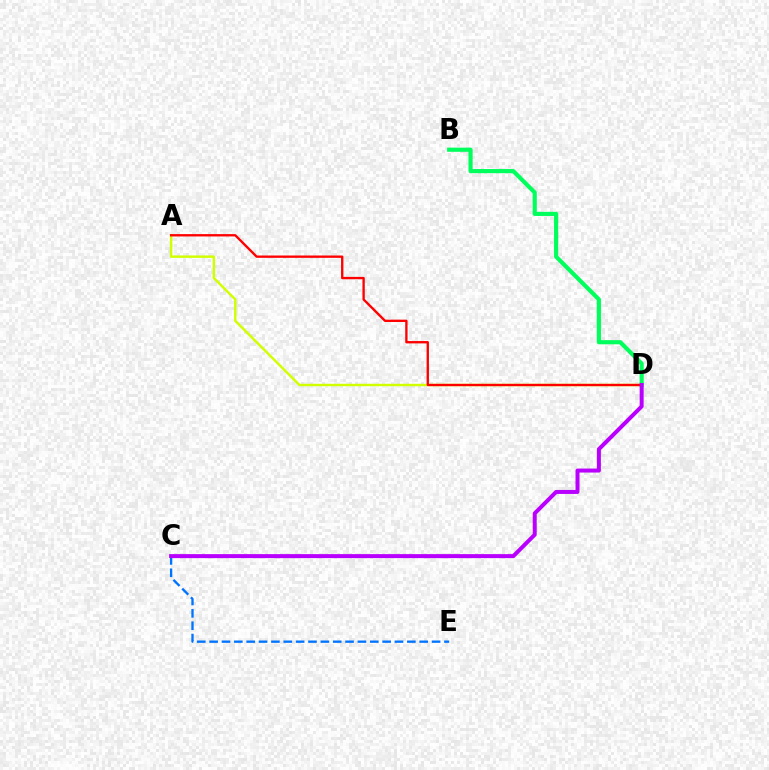{('C', 'E'): [{'color': '#0074ff', 'line_style': 'dashed', 'thickness': 1.68}], ('B', 'D'): [{'color': '#00ff5c', 'line_style': 'solid', 'thickness': 2.99}], ('A', 'D'): [{'color': '#d1ff00', 'line_style': 'solid', 'thickness': 1.75}, {'color': '#ff0000', 'line_style': 'solid', 'thickness': 1.69}], ('C', 'D'): [{'color': '#b900ff', 'line_style': 'solid', 'thickness': 2.87}]}